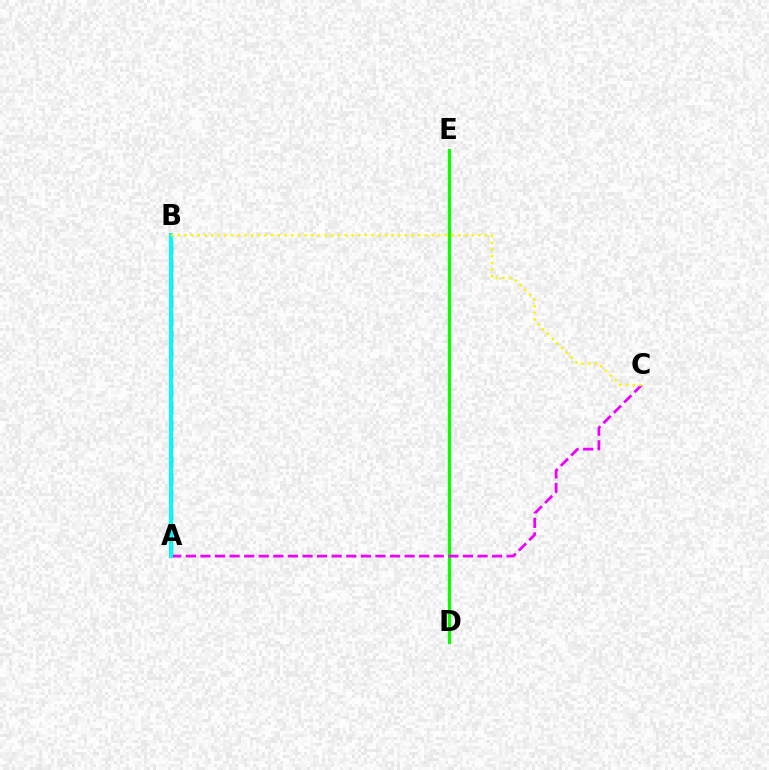{('D', 'E'): [{'color': '#08ff00', 'line_style': 'solid', 'thickness': 2.33}], ('A', 'B'): [{'color': '#ff0000', 'line_style': 'solid', 'thickness': 2.6}, {'color': '#0010ff', 'line_style': 'dashed', 'thickness': 2.41}, {'color': '#00fff6', 'line_style': 'solid', 'thickness': 2.81}], ('A', 'C'): [{'color': '#ee00ff', 'line_style': 'dashed', 'thickness': 1.98}], ('B', 'C'): [{'color': '#fcf500', 'line_style': 'dotted', 'thickness': 1.82}]}